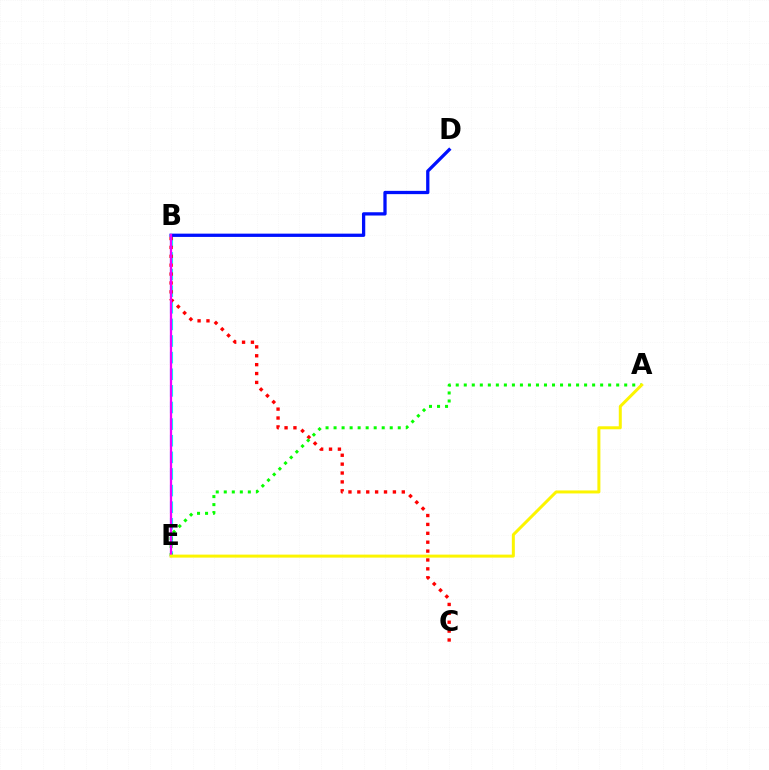{('B', 'E'): [{'color': '#00fff6', 'line_style': 'dashed', 'thickness': 2.26}, {'color': '#ee00ff', 'line_style': 'solid', 'thickness': 1.64}], ('B', 'C'): [{'color': '#ff0000', 'line_style': 'dotted', 'thickness': 2.41}], ('A', 'E'): [{'color': '#08ff00', 'line_style': 'dotted', 'thickness': 2.18}, {'color': '#fcf500', 'line_style': 'solid', 'thickness': 2.16}], ('B', 'D'): [{'color': '#0010ff', 'line_style': 'solid', 'thickness': 2.36}]}